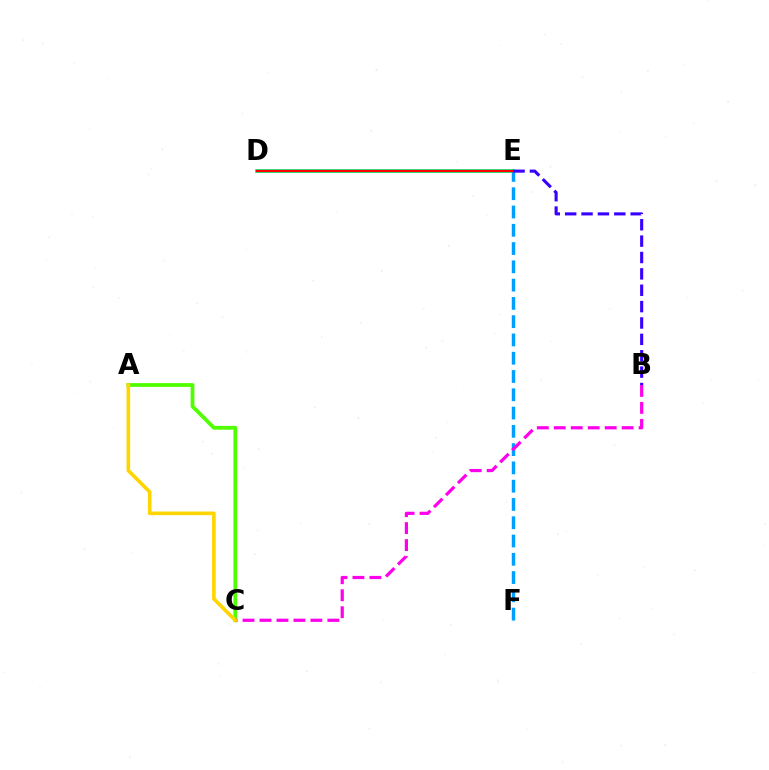{('D', 'E'): [{'color': '#00ff86', 'line_style': 'solid', 'thickness': 2.76}, {'color': '#ff0000', 'line_style': 'solid', 'thickness': 1.68}], ('E', 'F'): [{'color': '#009eff', 'line_style': 'dashed', 'thickness': 2.48}], ('A', 'C'): [{'color': '#4fff00', 'line_style': 'solid', 'thickness': 2.73}, {'color': '#ffd500', 'line_style': 'solid', 'thickness': 2.61}], ('B', 'C'): [{'color': '#ff00ed', 'line_style': 'dashed', 'thickness': 2.3}], ('B', 'E'): [{'color': '#3700ff', 'line_style': 'dashed', 'thickness': 2.22}]}